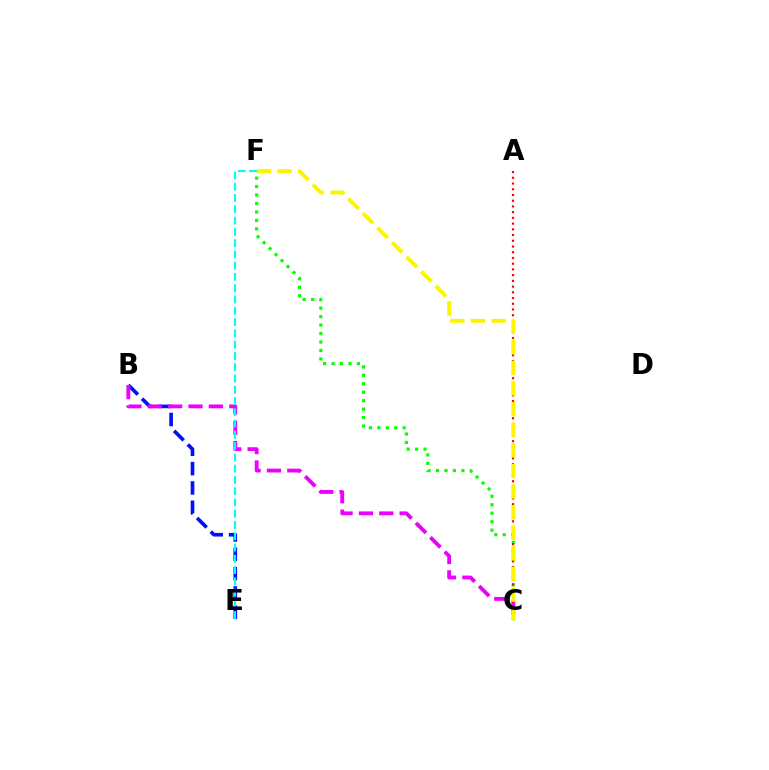{('B', 'E'): [{'color': '#0010ff', 'line_style': 'dashed', 'thickness': 2.63}], ('C', 'F'): [{'color': '#08ff00', 'line_style': 'dotted', 'thickness': 2.3}, {'color': '#fcf500', 'line_style': 'dashed', 'thickness': 2.8}], ('B', 'C'): [{'color': '#ee00ff', 'line_style': 'dashed', 'thickness': 2.77}], ('A', 'C'): [{'color': '#ff0000', 'line_style': 'dotted', 'thickness': 1.56}], ('E', 'F'): [{'color': '#00fff6', 'line_style': 'dashed', 'thickness': 1.53}]}